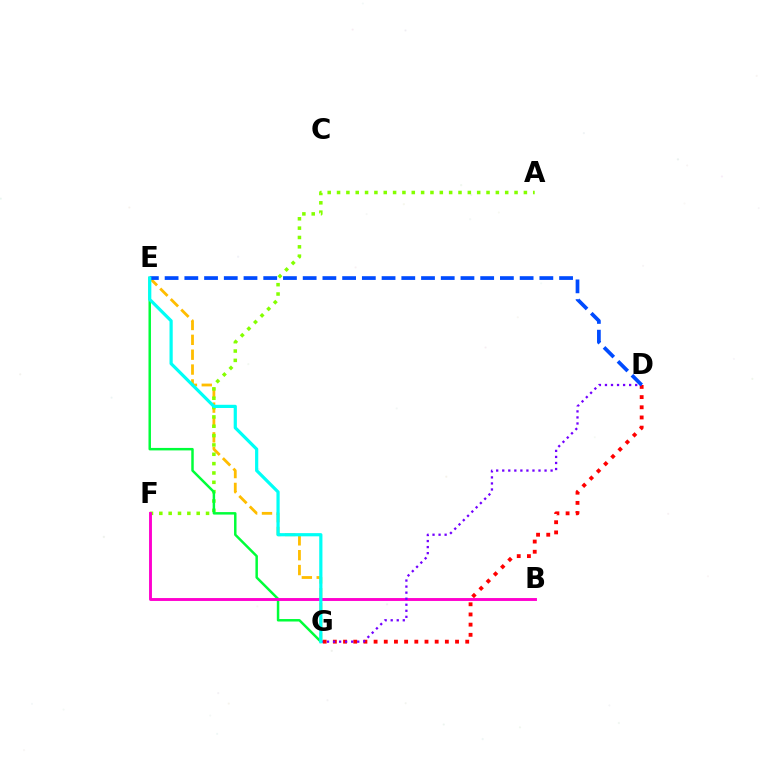{('E', 'G'): [{'color': '#ffbd00', 'line_style': 'dashed', 'thickness': 2.02}, {'color': '#00ff39', 'line_style': 'solid', 'thickness': 1.79}, {'color': '#00fff6', 'line_style': 'solid', 'thickness': 2.31}], ('A', 'F'): [{'color': '#84ff00', 'line_style': 'dotted', 'thickness': 2.54}], ('D', 'G'): [{'color': '#ff0000', 'line_style': 'dotted', 'thickness': 2.77}, {'color': '#7200ff', 'line_style': 'dotted', 'thickness': 1.64}], ('B', 'F'): [{'color': '#ff00cf', 'line_style': 'solid', 'thickness': 2.09}], ('D', 'E'): [{'color': '#004bff', 'line_style': 'dashed', 'thickness': 2.68}]}